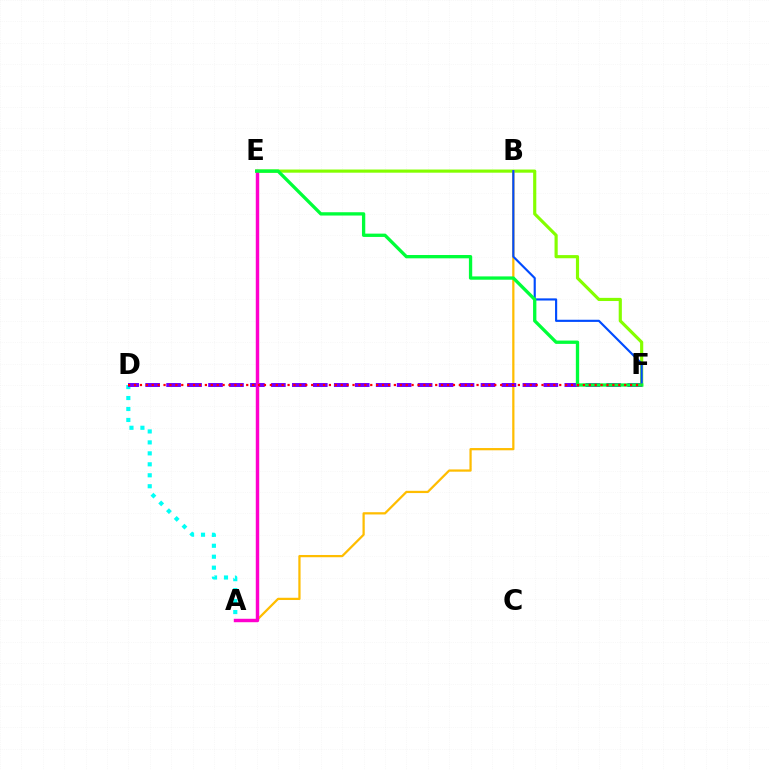{('E', 'F'): [{'color': '#84ff00', 'line_style': 'solid', 'thickness': 2.27}, {'color': '#00ff39', 'line_style': 'solid', 'thickness': 2.38}], ('A', 'B'): [{'color': '#ffbd00', 'line_style': 'solid', 'thickness': 1.62}], ('B', 'F'): [{'color': '#004bff', 'line_style': 'solid', 'thickness': 1.55}], ('A', 'D'): [{'color': '#00fff6', 'line_style': 'dotted', 'thickness': 2.98}], ('D', 'F'): [{'color': '#7200ff', 'line_style': 'dashed', 'thickness': 2.85}, {'color': '#ff0000', 'line_style': 'dotted', 'thickness': 1.6}], ('A', 'E'): [{'color': '#ff00cf', 'line_style': 'solid', 'thickness': 2.48}]}